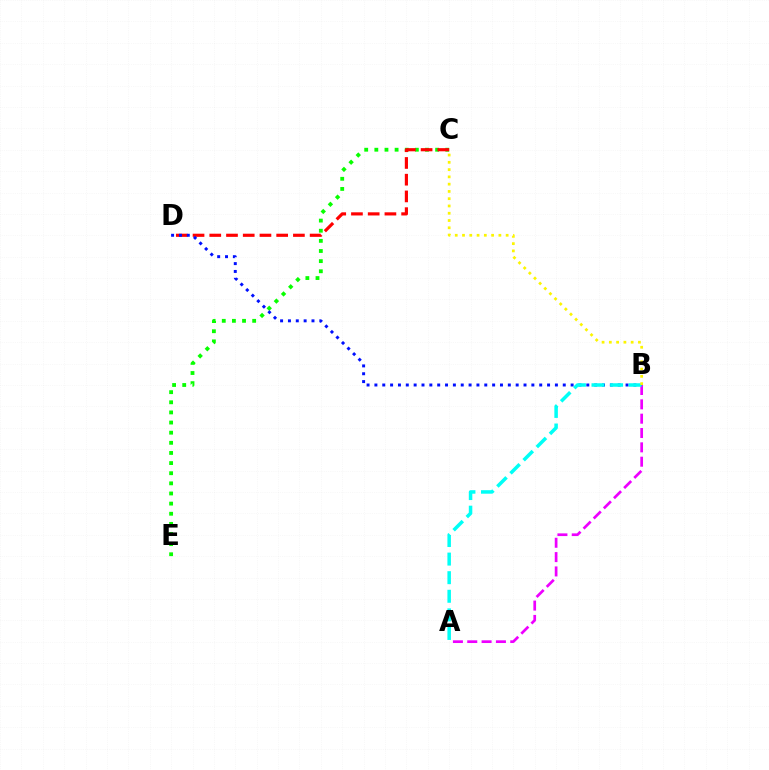{('C', 'E'): [{'color': '#08ff00', 'line_style': 'dotted', 'thickness': 2.75}], ('A', 'B'): [{'color': '#ee00ff', 'line_style': 'dashed', 'thickness': 1.95}, {'color': '#00fff6', 'line_style': 'dashed', 'thickness': 2.53}], ('C', 'D'): [{'color': '#ff0000', 'line_style': 'dashed', 'thickness': 2.27}], ('B', 'D'): [{'color': '#0010ff', 'line_style': 'dotted', 'thickness': 2.13}], ('B', 'C'): [{'color': '#fcf500', 'line_style': 'dotted', 'thickness': 1.98}]}